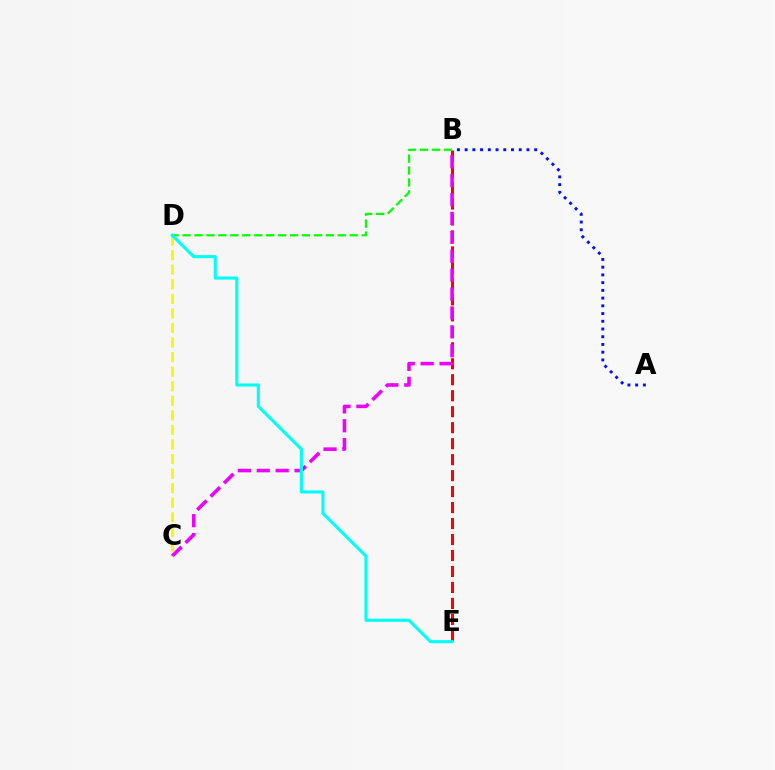{('B', 'E'): [{'color': '#ff0000', 'line_style': 'dashed', 'thickness': 2.17}], ('B', 'C'): [{'color': '#ee00ff', 'line_style': 'dashed', 'thickness': 2.57}], ('A', 'B'): [{'color': '#0010ff', 'line_style': 'dotted', 'thickness': 2.1}], ('C', 'D'): [{'color': '#fcf500', 'line_style': 'dashed', 'thickness': 1.98}], ('B', 'D'): [{'color': '#08ff00', 'line_style': 'dashed', 'thickness': 1.62}], ('D', 'E'): [{'color': '#00fff6', 'line_style': 'solid', 'thickness': 2.24}]}